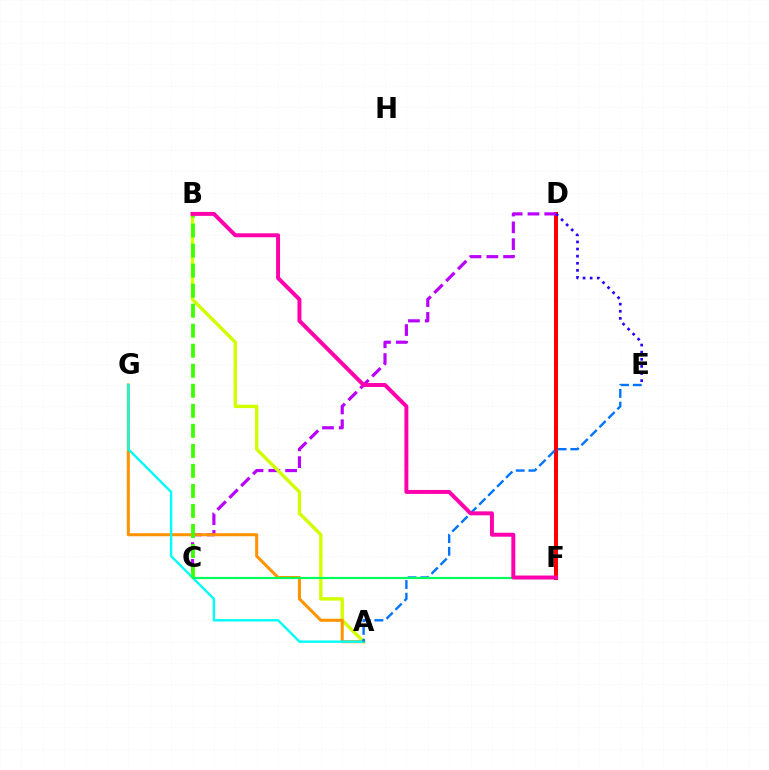{('D', 'F'): [{'color': '#ff0000', 'line_style': 'solid', 'thickness': 2.88}], ('C', 'D'): [{'color': '#b900ff', 'line_style': 'dashed', 'thickness': 2.28}], ('A', 'B'): [{'color': '#d1ff00', 'line_style': 'solid', 'thickness': 2.44}], ('A', 'G'): [{'color': '#ff9400', 'line_style': 'solid', 'thickness': 2.19}, {'color': '#00fff6', 'line_style': 'solid', 'thickness': 1.72}], ('A', 'E'): [{'color': '#0074ff', 'line_style': 'dashed', 'thickness': 1.72}], ('B', 'C'): [{'color': '#3dff00', 'line_style': 'dashed', 'thickness': 2.72}], ('C', 'F'): [{'color': '#00ff5c', 'line_style': 'solid', 'thickness': 1.57}], ('D', 'E'): [{'color': '#2500ff', 'line_style': 'dotted', 'thickness': 1.93}], ('B', 'F'): [{'color': '#ff00ac', 'line_style': 'solid', 'thickness': 2.85}]}